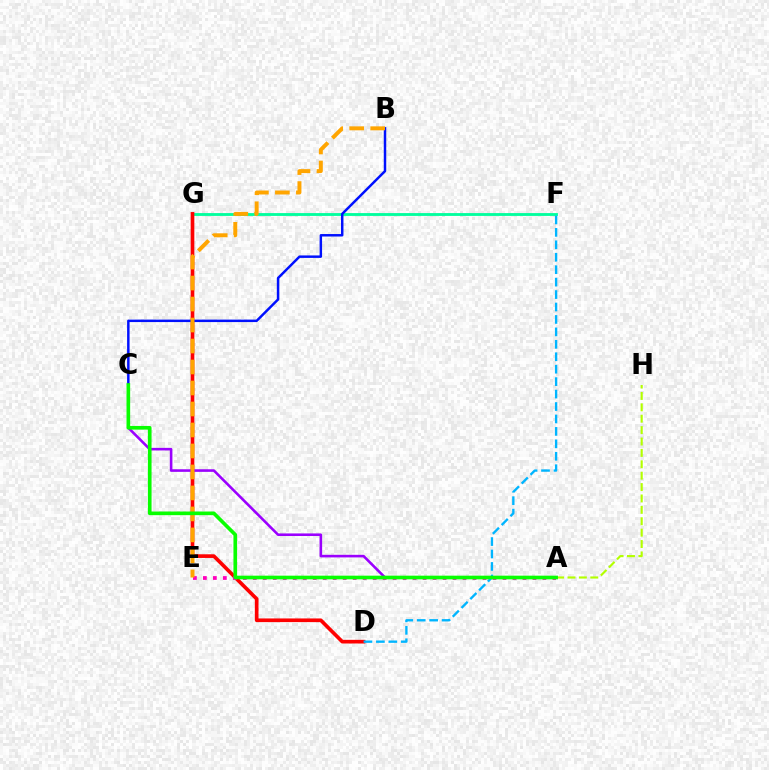{('A', 'H'): [{'color': '#b3ff00', 'line_style': 'dashed', 'thickness': 1.55}], ('F', 'G'): [{'color': '#00ff9d', 'line_style': 'solid', 'thickness': 2.04}], ('D', 'G'): [{'color': '#ff0000', 'line_style': 'solid', 'thickness': 2.64}], ('A', 'E'): [{'color': '#ff00bd', 'line_style': 'dotted', 'thickness': 2.71}], ('D', 'F'): [{'color': '#00b5ff', 'line_style': 'dashed', 'thickness': 1.69}], ('A', 'C'): [{'color': '#9b00ff', 'line_style': 'solid', 'thickness': 1.86}, {'color': '#08ff00', 'line_style': 'solid', 'thickness': 2.63}], ('B', 'C'): [{'color': '#0010ff', 'line_style': 'solid', 'thickness': 1.78}], ('B', 'E'): [{'color': '#ffa500', 'line_style': 'dashed', 'thickness': 2.85}]}